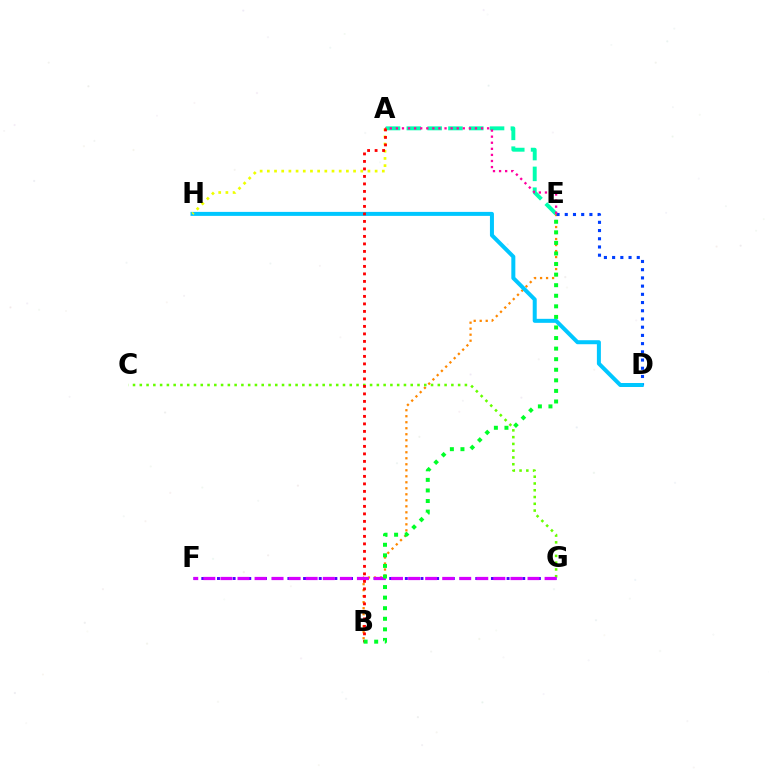{('B', 'E'): [{'color': '#ff8800', 'line_style': 'dotted', 'thickness': 1.63}, {'color': '#00ff27', 'line_style': 'dotted', 'thickness': 2.87}], ('C', 'G'): [{'color': '#66ff00', 'line_style': 'dotted', 'thickness': 1.84}], ('D', 'E'): [{'color': '#003fff', 'line_style': 'dotted', 'thickness': 2.23}], ('A', 'E'): [{'color': '#00ffaf', 'line_style': 'dashed', 'thickness': 2.83}, {'color': '#ff00a0', 'line_style': 'dotted', 'thickness': 1.65}], ('D', 'H'): [{'color': '#00c7ff', 'line_style': 'solid', 'thickness': 2.88}], ('F', 'G'): [{'color': '#4f00ff', 'line_style': 'dotted', 'thickness': 2.13}, {'color': '#d600ff', 'line_style': 'dashed', 'thickness': 2.32}], ('A', 'H'): [{'color': '#eeff00', 'line_style': 'dotted', 'thickness': 1.95}], ('A', 'B'): [{'color': '#ff0000', 'line_style': 'dotted', 'thickness': 2.04}]}